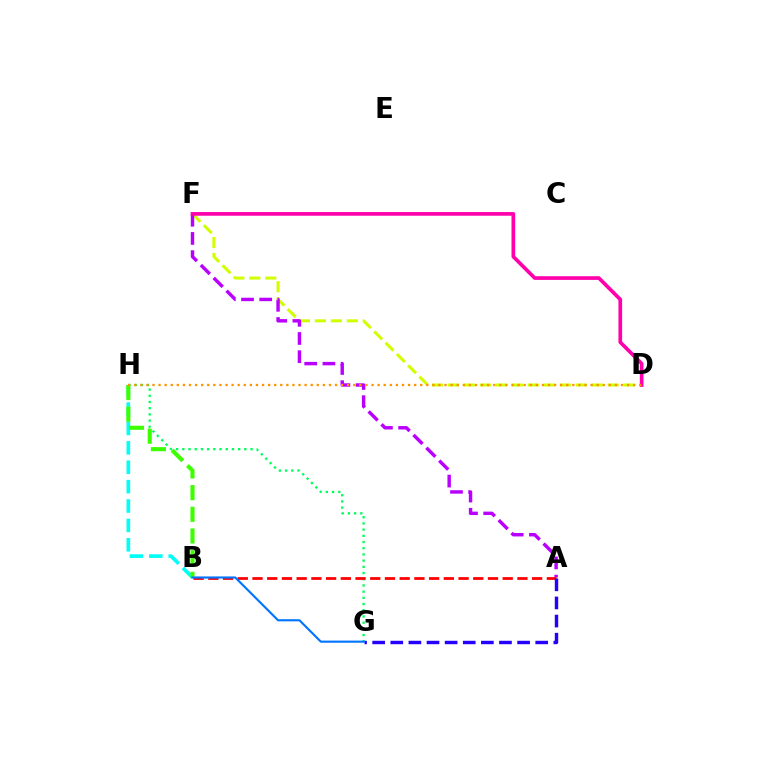{('D', 'F'): [{'color': '#d1ff00', 'line_style': 'dashed', 'thickness': 2.17}, {'color': '#ff00ac', 'line_style': 'solid', 'thickness': 2.65}], ('G', 'H'): [{'color': '#00ff5c', 'line_style': 'dotted', 'thickness': 1.69}], ('B', 'H'): [{'color': '#00fff6', 'line_style': 'dashed', 'thickness': 2.63}, {'color': '#3dff00', 'line_style': 'dashed', 'thickness': 2.94}], ('A', 'F'): [{'color': '#b900ff', 'line_style': 'dashed', 'thickness': 2.47}], ('A', 'B'): [{'color': '#ff0000', 'line_style': 'dashed', 'thickness': 2.0}], ('D', 'H'): [{'color': '#ff9400', 'line_style': 'dotted', 'thickness': 1.65}], ('A', 'G'): [{'color': '#2500ff', 'line_style': 'dashed', 'thickness': 2.46}], ('B', 'G'): [{'color': '#0074ff', 'line_style': 'solid', 'thickness': 1.54}]}